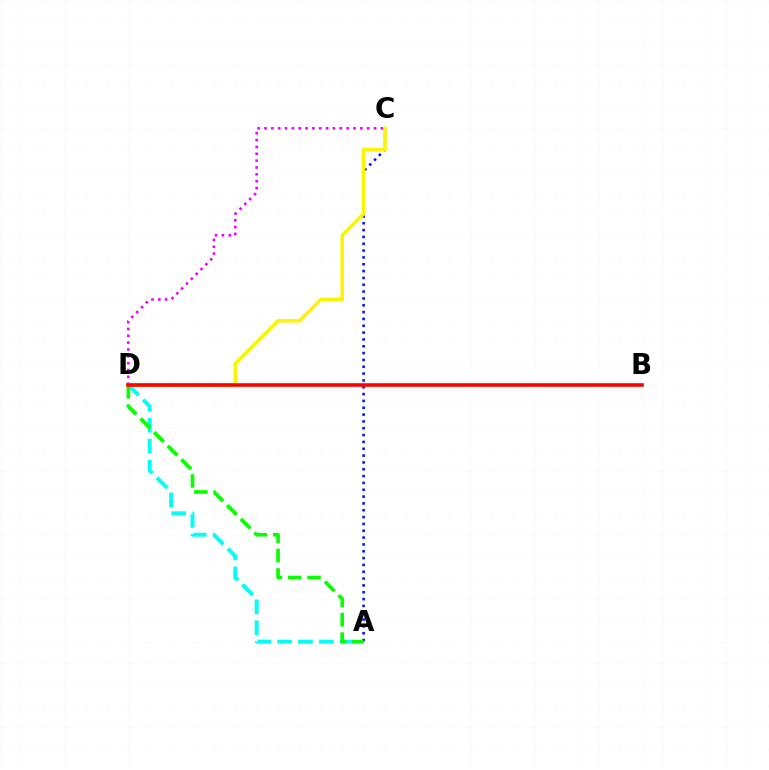{('A', 'D'): [{'color': '#00fff6', 'line_style': 'dashed', 'thickness': 2.84}, {'color': '#08ff00', 'line_style': 'dashed', 'thickness': 2.62}], ('A', 'C'): [{'color': '#0010ff', 'line_style': 'dotted', 'thickness': 1.86}], ('C', 'D'): [{'color': '#ee00ff', 'line_style': 'dotted', 'thickness': 1.86}, {'color': '#fcf500', 'line_style': 'solid', 'thickness': 2.56}], ('B', 'D'): [{'color': '#ff0000', 'line_style': 'solid', 'thickness': 2.59}]}